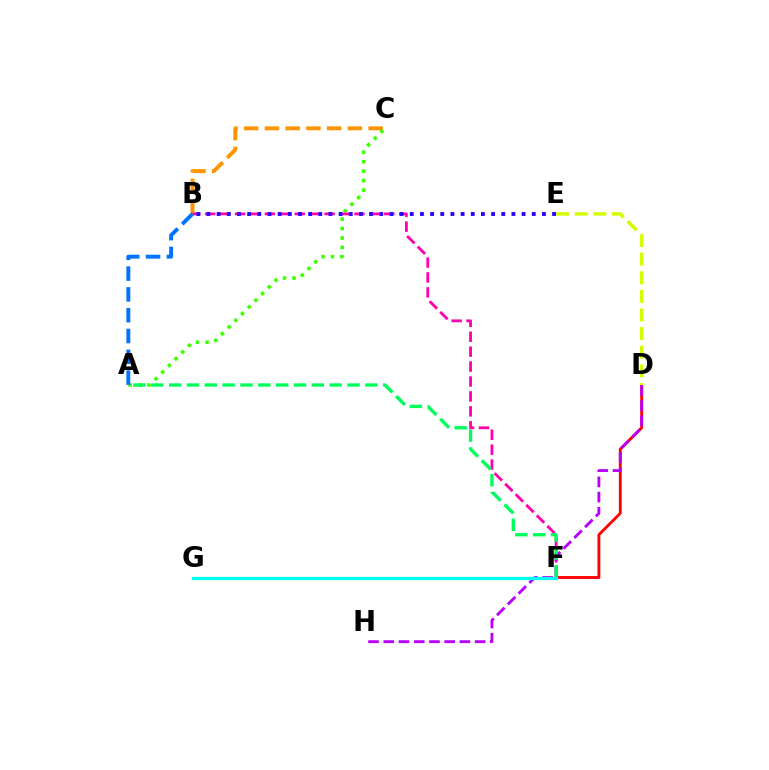{('B', 'C'): [{'color': '#ff9400', 'line_style': 'dashed', 'thickness': 2.82}], ('A', 'C'): [{'color': '#3dff00', 'line_style': 'dotted', 'thickness': 2.57}], ('D', 'F'): [{'color': '#ff0000', 'line_style': 'solid', 'thickness': 2.05}], ('B', 'F'): [{'color': '#ff00ac', 'line_style': 'dashed', 'thickness': 2.03}], ('A', 'B'): [{'color': '#0074ff', 'line_style': 'dashed', 'thickness': 2.83}], ('D', 'H'): [{'color': '#b900ff', 'line_style': 'dashed', 'thickness': 2.07}], ('A', 'F'): [{'color': '#00ff5c', 'line_style': 'dashed', 'thickness': 2.42}], ('F', 'G'): [{'color': '#00fff6', 'line_style': 'solid', 'thickness': 2.33}], ('B', 'E'): [{'color': '#2500ff', 'line_style': 'dotted', 'thickness': 2.76}], ('D', 'E'): [{'color': '#d1ff00', 'line_style': 'dashed', 'thickness': 2.53}]}